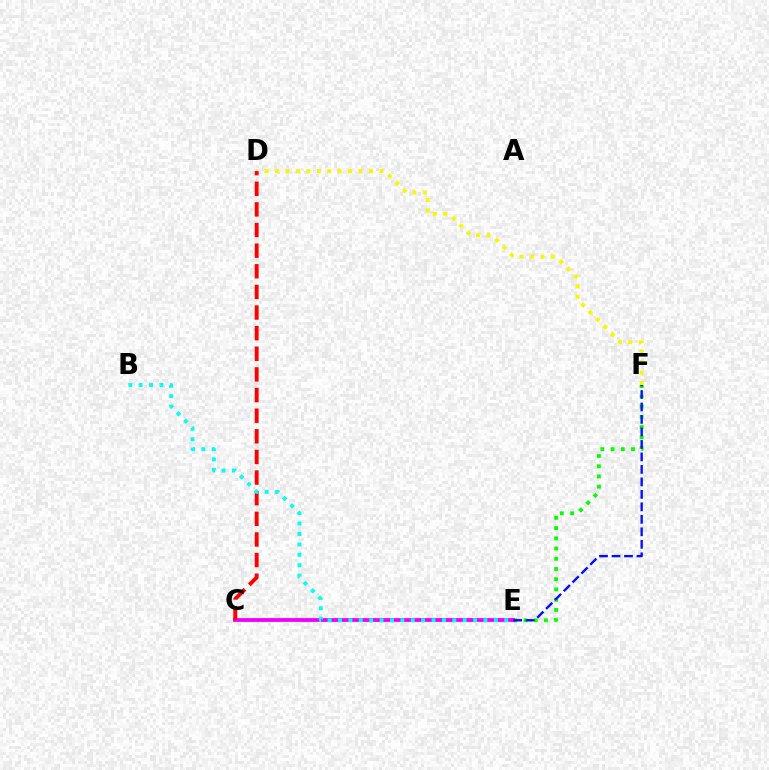{('E', 'F'): [{'color': '#08ff00', 'line_style': 'dotted', 'thickness': 2.78}, {'color': '#0010ff', 'line_style': 'dashed', 'thickness': 1.7}], ('C', 'E'): [{'color': '#ee00ff', 'line_style': 'solid', 'thickness': 2.74}], ('D', 'F'): [{'color': '#fcf500', 'line_style': 'dotted', 'thickness': 2.84}], ('C', 'D'): [{'color': '#ff0000', 'line_style': 'dashed', 'thickness': 2.8}], ('B', 'E'): [{'color': '#00fff6', 'line_style': 'dotted', 'thickness': 2.82}]}